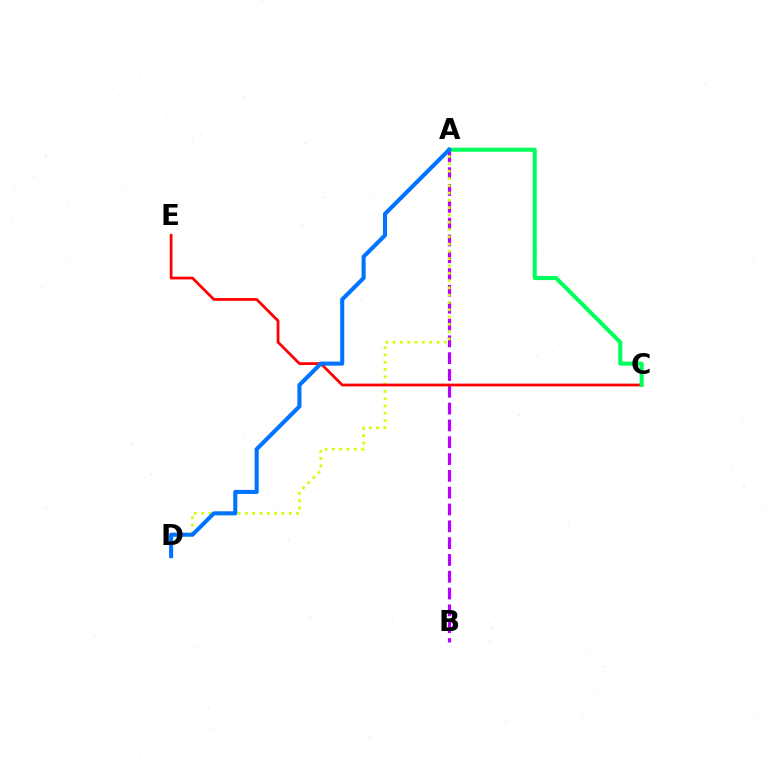{('A', 'B'): [{'color': '#b900ff', 'line_style': 'dashed', 'thickness': 2.28}], ('A', 'D'): [{'color': '#d1ff00', 'line_style': 'dotted', 'thickness': 1.98}, {'color': '#0074ff', 'line_style': 'solid', 'thickness': 2.93}], ('C', 'E'): [{'color': '#ff0000', 'line_style': 'solid', 'thickness': 1.98}], ('A', 'C'): [{'color': '#00ff5c', 'line_style': 'solid', 'thickness': 2.92}]}